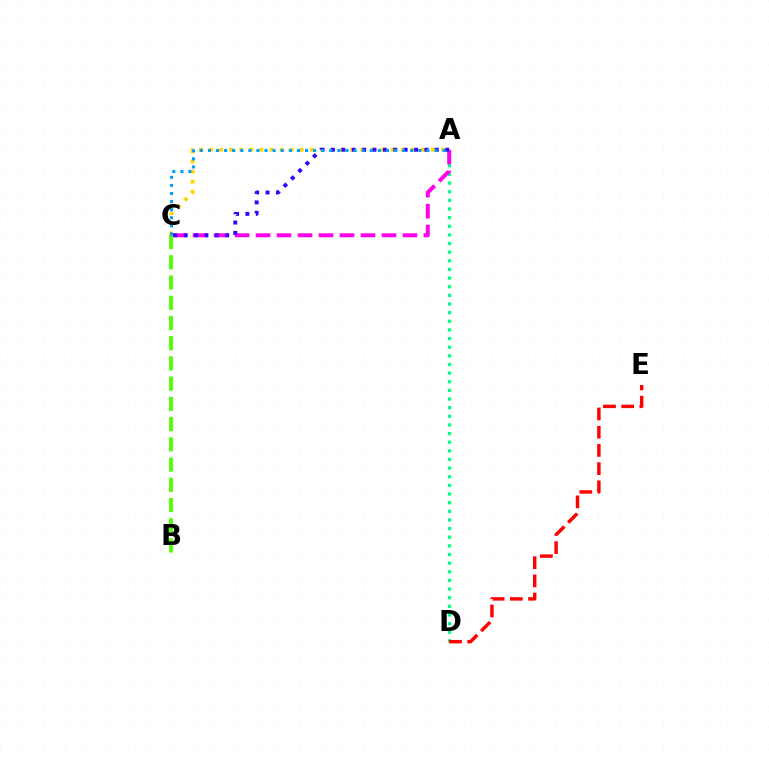{('A', 'D'): [{'color': '#00ff86', 'line_style': 'dotted', 'thickness': 2.35}], ('A', 'C'): [{'color': '#ff00ed', 'line_style': 'dashed', 'thickness': 2.85}, {'color': '#ffd500', 'line_style': 'dotted', 'thickness': 2.74}, {'color': '#3700ff', 'line_style': 'dotted', 'thickness': 2.82}, {'color': '#009eff', 'line_style': 'dotted', 'thickness': 2.2}], ('B', 'C'): [{'color': '#4fff00', 'line_style': 'dashed', 'thickness': 2.75}], ('D', 'E'): [{'color': '#ff0000', 'line_style': 'dashed', 'thickness': 2.47}]}